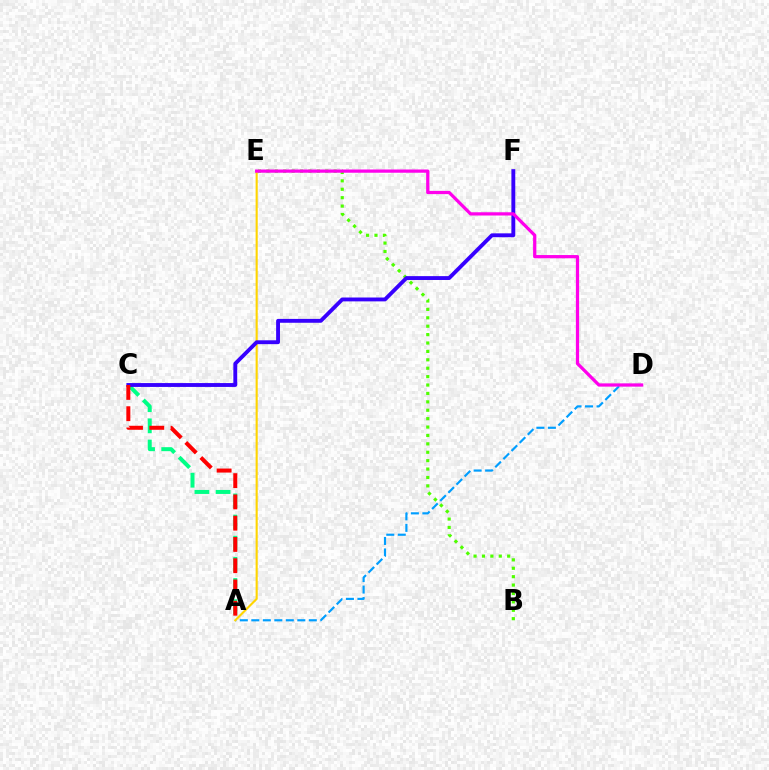{('A', 'D'): [{'color': '#009eff', 'line_style': 'dashed', 'thickness': 1.56}], ('A', 'C'): [{'color': '#00ff86', 'line_style': 'dashed', 'thickness': 2.87}, {'color': '#ff0000', 'line_style': 'dashed', 'thickness': 2.89}], ('A', 'E'): [{'color': '#ffd500', 'line_style': 'solid', 'thickness': 1.52}], ('B', 'E'): [{'color': '#4fff00', 'line_style': 'dotted', 'thickness': 2.28}], ('C', 'F'): [{'color': '#3700ff', 'line_style': 'solid', 'thickness': 2.78}], ('D', 'E'): [{'color': '#ff00ed', 'line_style': 'solid', 'thickness': 2.33}]}